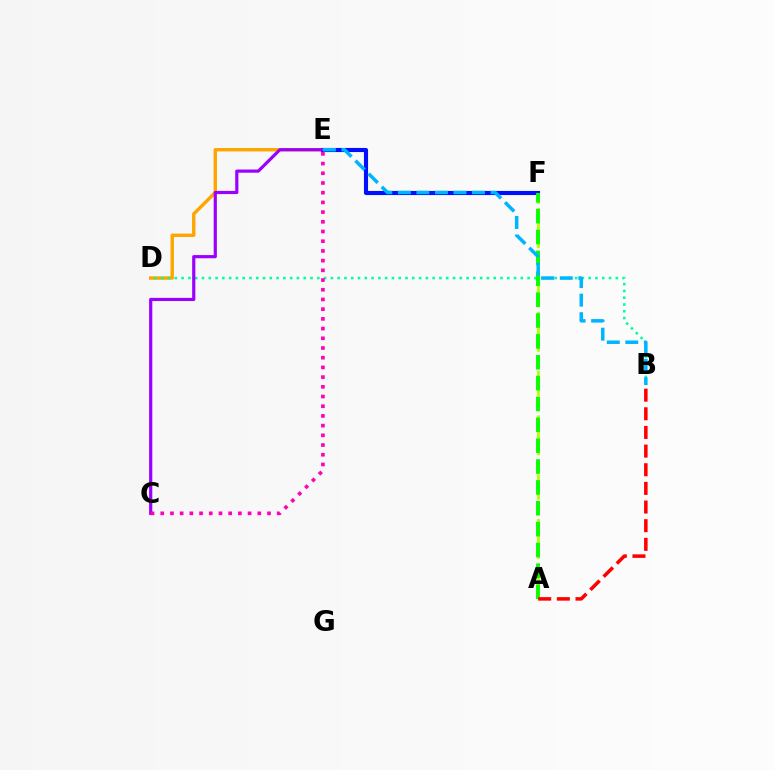{('D', 'E'): [{'color': '#ffa500', 'line_style': 'solid', 'thickness': 2.45}], ('B', 'D'): [{'color': '#00ff9d', 'line_style': 'dotted', 'thickness': 1.84}], ('A', 'F'): [{'color': '#b3ff00', 'line_style': 'dashed', 'thickness': 2.01}, {'color': '#08ff00', 'line_style': 'dashed', 'thickness': 2.83}], ('E', 'F'): [{'color': '#0010ff', 'line_style': 'solid', 'thickness': 2.96}], ('C', 'E'): [{'color': '#9b00ff', 'line_style': 'solid', 'thickness': 2.29}, {'color': '#ff00bd', 'line_style': 'dotted', 'thickness': 2.64}], ('A', 'B'): [{'color': '#ff0000', 'line_style': 'dashed', 'thickness': 2.53}], ('B', 'E'): [{'color': '#00b5ff', 'line_style': 'dashed', 'thickness': 2.52}]}